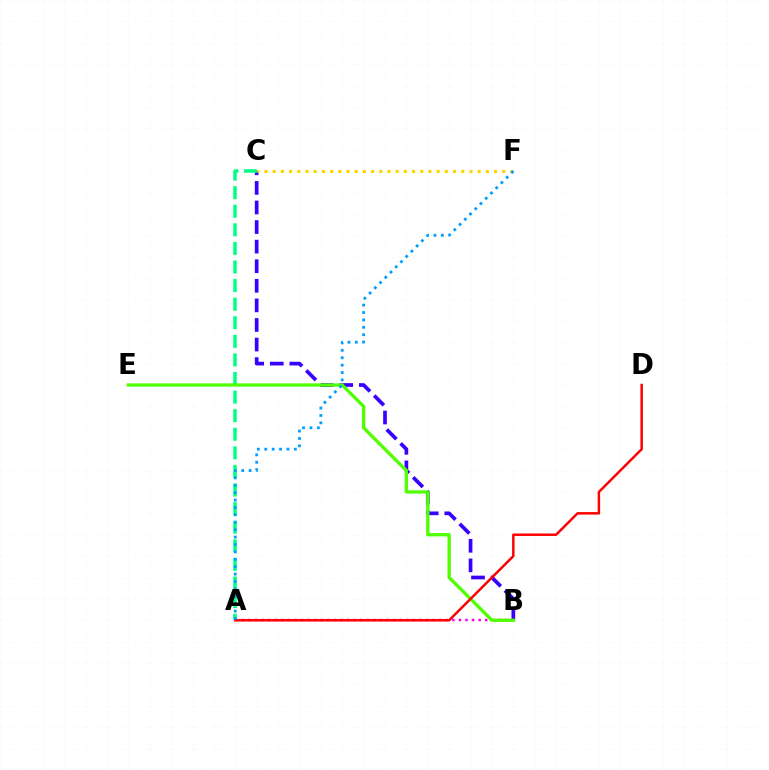{('B', 'C'): [{'color': '#3700ff', 'line_style': 'dashed', 'thickness': 2.66}], ('A', 'C'): [{'color': '#00ff86', 'line_style': 'dashed', 'thickness': 2.52}], ('A', 'B'): [{'color': '#ff00ed', 'line_style': 'dotted', 'thickness': 1.79}], ('B', 'E'): [{'color': '#4fff00', 'line_style': 'solid', 'thickness': 2.38}], ('A', 'D'): [{'color': '#ff0000', 'line_style': 'solid', 'thickness': 1.78}], ('C', 'F'): [{'color': '#ffd500', 'line_style': 'dotted', 'thickness': 2.23}], ('A', 'F'): [{'color': '#009eff', 'line_style': 'dotted', 'thickness': 2.01}]}